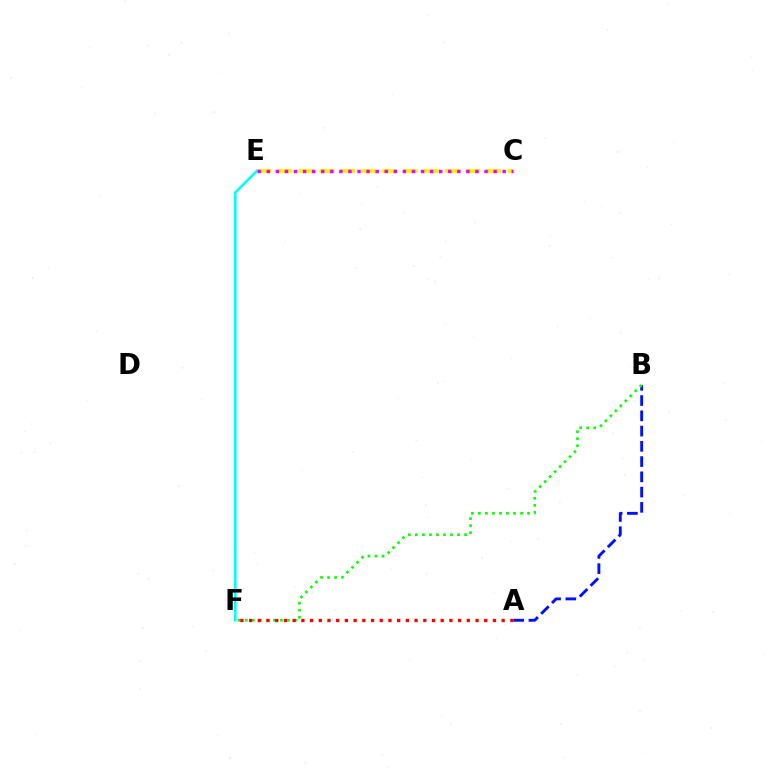{('A', 'B'): [{'color': '#0010ff', 'line_style': 'dashed', 'thickness': 2.07}], ('E', 'F'): [{'color': '#00fff6', 'line_style': 'solid', 'thickness': 1.86}], ('B', 'F'): [{'color': '#08ff00', 'line_style': 'dotted', 'thickness': 1.91}], ('C', 'E'): [{'color': '#fcf500', 'line_style': 'dashed', 'thickness': 2.83}, {'color': '#ee00ff', 'line_style': 'dotted', 'thickness': 2.47}], ('A', 'F'): [{'color': '#ff0000', 'line_style': 'dotted', 'thickness': 2.37}]}